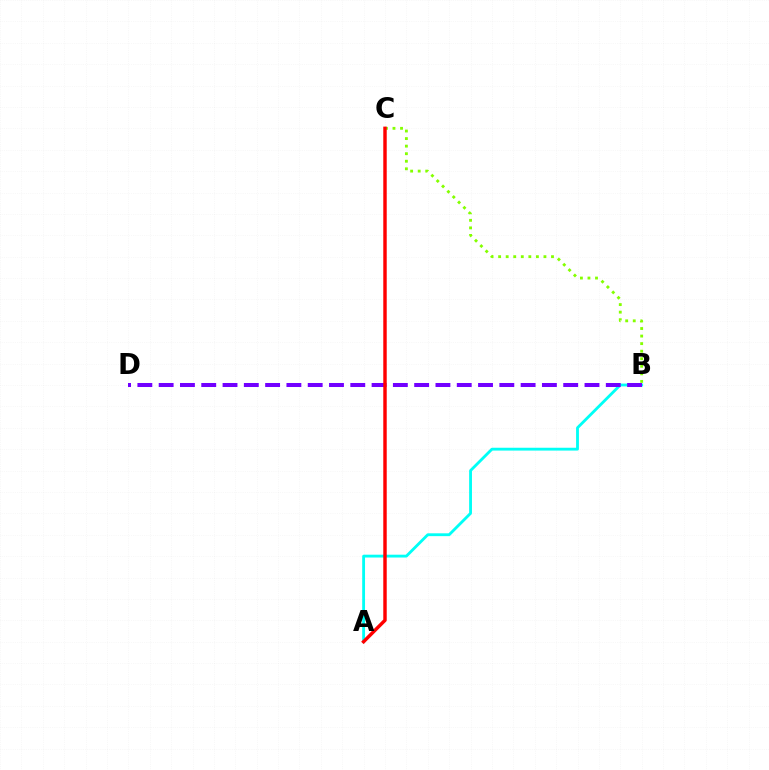{('A', 'B'): [{'color': '#00fff6', 'line_style': 'solid', 'thickness': 2.04}], ('B', 'D'): [{'color': '#7200ff', 'line_style': 'dashed', 'thickness': 2.89}], ('B', 'C'): [{'color': '#84ff00', 'line_style': 'dotted', 'thickness': 2.05}], ('A', 'C'): [{'color': '#ff0000', 'line_style': 'solid', 'thickness': 2.48}]}